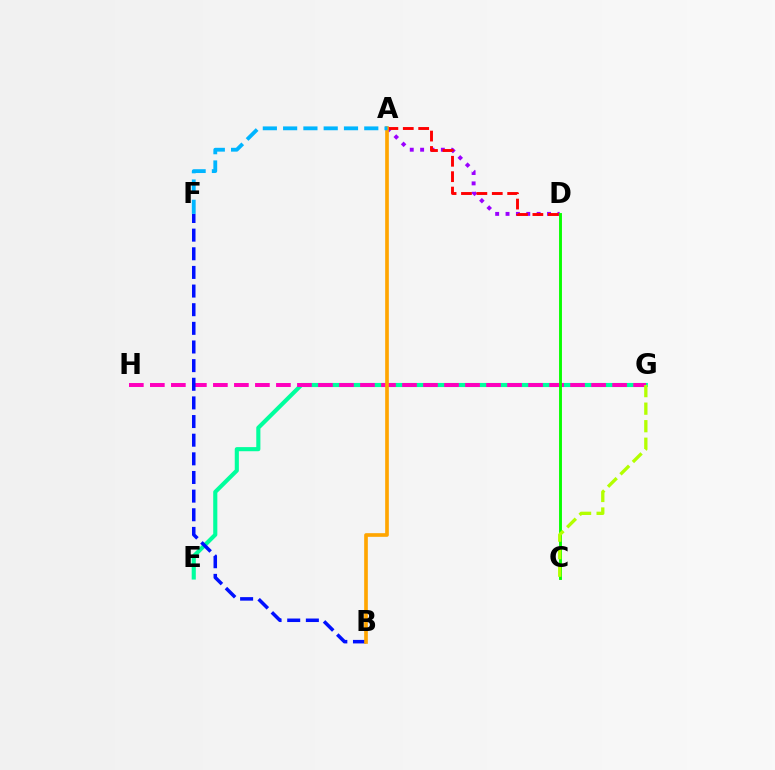{('E', 'G'): [{'color': '#00ff9d', 'line_style': 'solid', 'thickness': 2.96}], ('G', 'H'): [{'color': '#ff00bd', 'line_style': 'dashed', 'thickness': 2.85}], ('A', 'D'): [{'color': '#9b00ff', 'line_style': 'dotted', 'thickness': 2.82}, {'color': '#ff0000', 'line_style': 'dashed', 'thickness': 2.09}], ('C', 'D'): [{'color': '#08ff00', 'line_style': 'solid', 'thickness': 2.08}], ('C', 'G'): [{'color': '#b3ff00', 'line_style': 'dashed', 'thickness': 2.38}], ('B', 'F'): [{'color': '#0010ff', 'line_style': 'dashed', 'thickness': 2.53}], ('A', 'B'): [{'color': '#ffa500', 'line_style': 'solid', 'thickness': 2.64}], ('A', 'F'): [{'color': '#00b5ff', 'line_style': 'dashed', 'thickness': 2.76}]}